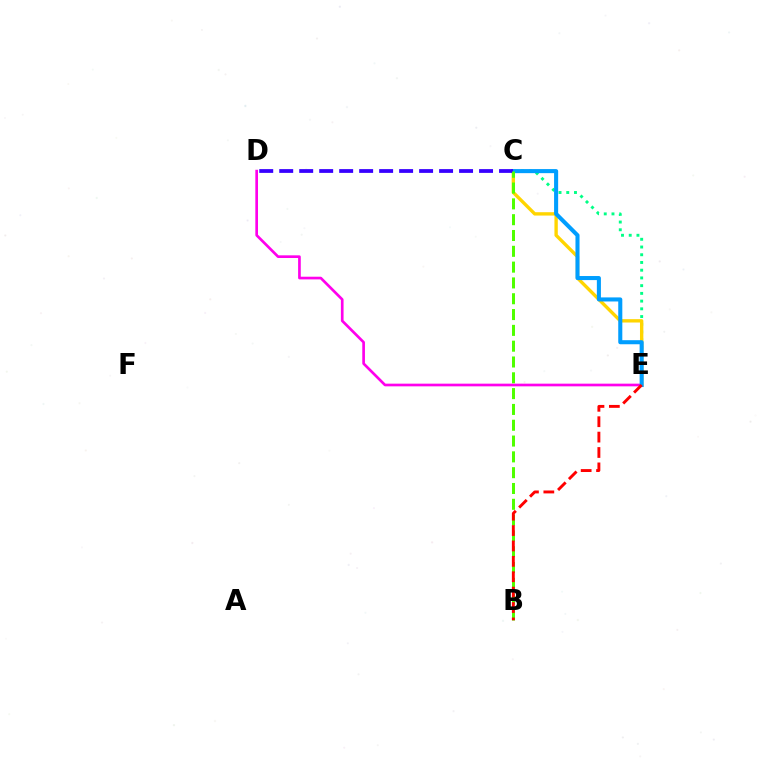{('C', 'E'): [{'color': '#00ff86', 'line_style': 'dotted', 'thickness': 2.1}, {'color': '#ffd500', 'line_style': 'solid', 'thickness': 2.42}, {'color': '#009eff', 'line_style': 'solid', 'thickness': 2.93}], ('D', 'E'): [{'color': '#ff00ed', 'line_style': 'solid', 'thickness': 1.93}], ('C', 'D'): [{'color': '#3700ff', 'line_style': 'dashed', 'thickness': 2.71}], ('B', 'C'): [{'color': '#4fff00', 'line_style': 'dashed', 'thickness': 2.15}], ('B', 'E'): [{'color': '#ff0000', 'line_style': 'dashed', 'thickness': 2.09}]}